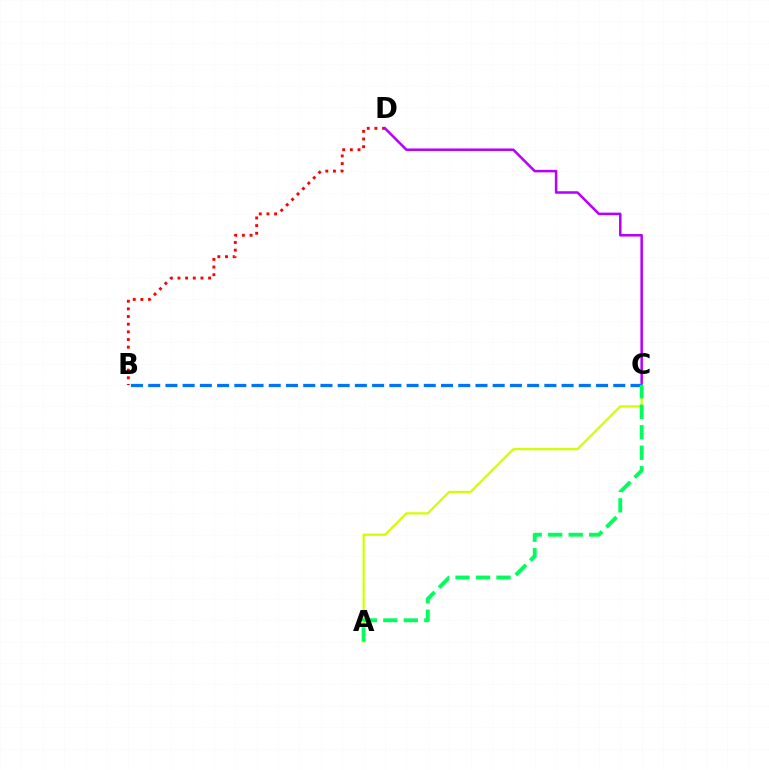{('B', 'D'): [{'color': '#ff0000', 'line_style': 'dotted', 'thickness': 2.08}], ('C', 'D'): [{'color': '#b900ff', 'line_style': 'solid', 'thickness': 1.82}], ('A', 'C'): [{'color': '#d1ff00', 'line_style': 'solid', 'thickness': 1.6}, {'color': '#00ff5c', 'line_style': 'dashed', 'thickness': 2.78}], ('B', 'C'): [{'color': '#0074ff', 'line_style': 'dashed', 'thickness': 2.34}]}